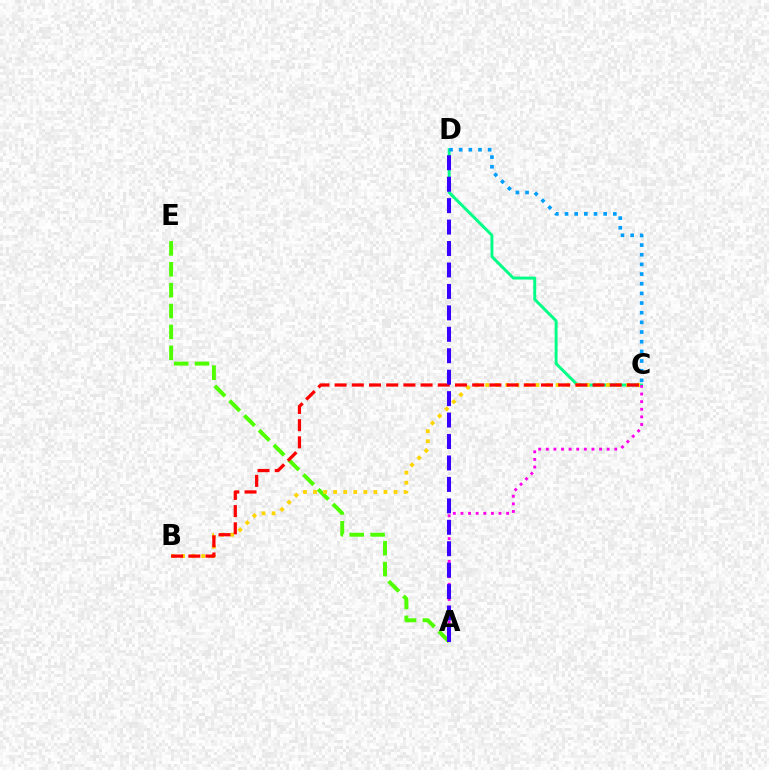{('C', 'D'): [{'color': '#00ff86', 'line_style': 'solid', 'thickness': 2.11}, {'color': '#009eff', 'line_style': 'dotted', 'thickness': 2.63}], ('A', 'E'): [{'color': '#4fff00', 'line_style': 'dashed', 'thickness': 2.84}], ('A', 'C'): [{'color': '#ff00ed', 'line_style': 'dotted', 'thickness': 2.07}], ('B', 'C'): [{'color': '#ffd500', 'line_style': 'dotted', 'thickness': 2.73}, {'color': '#ff0000', 'line_style': 'dashed', 'thickness': 2.34}], ('A', 'D'): [{'color': '#3700ff', 'line_style': 'dashed', 'thickness': 2.91}]}